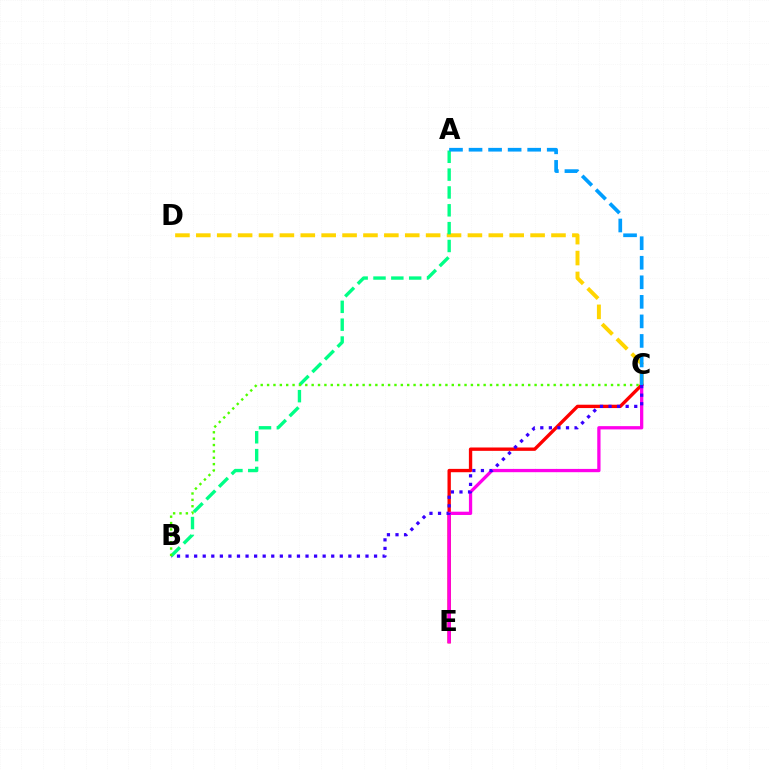{('C', 'D'): [{'color': '#ffd500', 'line_style': 'dashed', 'thickness': 2.84}], ('A', 'B'): [{'color': '#00ff86', 'line_style': 'dashed', 'thickness': 2.42}], ('C', 'E'): [{'color': '#ff0000', 'line_style': 'solid', 'thickness': 2.41}, {'color': '#ff00ed', 'line_style': 'solid', 'thickness': 2.36}], ('B', 'C'): [{'color': '#3700ff', 'line_style': 'dotted', 'thickness': 2.33}, {'color': '#4fff00', 'line_style': 'dotted', 'thickness': 1.73}], ('A', 'C'): [{'color': '#009eff', 'line_style': 'dashed', 'thickness': 2.66}]}